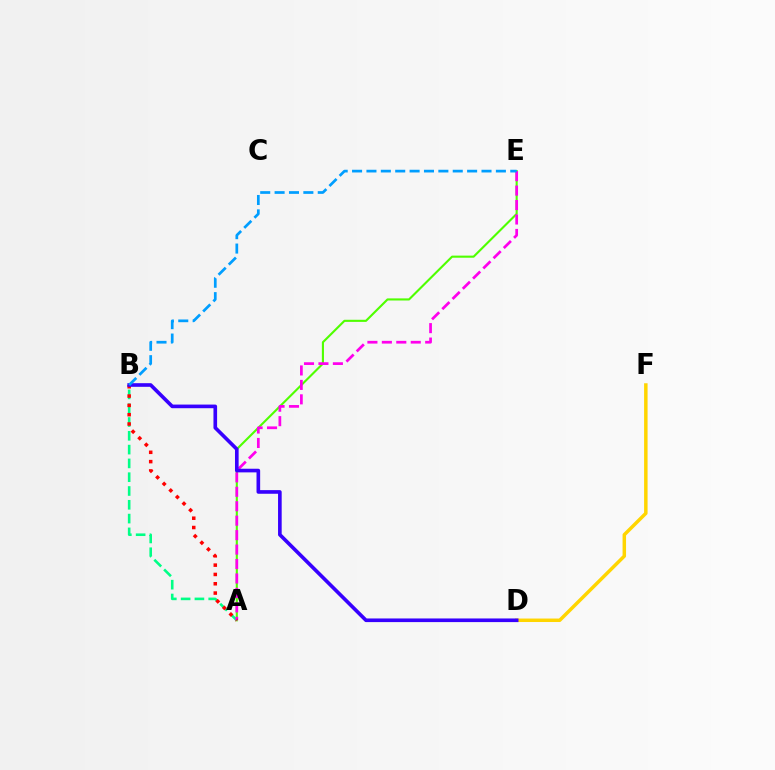{('A', 'E'): [{'color': '#4fff00', 'line_style': 'solid', 'thickness': 1.52}, {'color': '#ff00ed', 'line_style': 'dashed', 'thickness': 1.96}], ('A', 'B'): [{'color': '#00ff86', 'line_style': 'dashed', 'thickness': 1.87}, {'color': '#ff0000', 'line_style': 'dotted', 'thickness': 2.53}], ('D', 'F'): [{'color': '#ffd500', 'line_style': 'solid', 'thickness': 2.5}], ('B', 'D'): [{'color': '#3700ff', 'line_style': 'solid', 'thickness': 2.62}], ('B', 'E'): [{'color': '#009eff', 'line_style': 'dashed', 'thickness': 1.95}]}